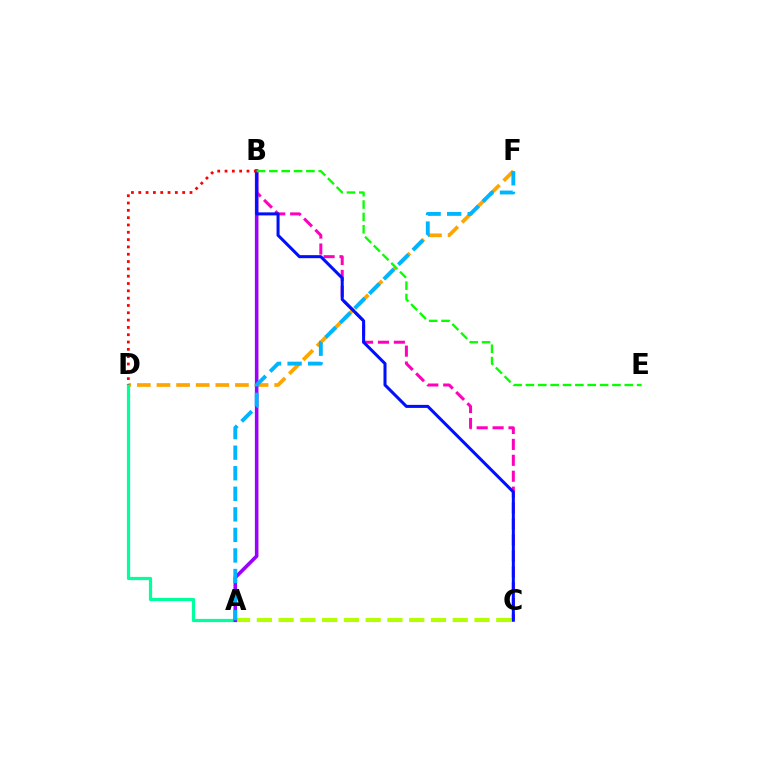{('D', 'F'): [{'color': '#ffa500', 'line_style': 'dashed', 'thickness': 2.67}], ('A', 'D'): [{'color': '#00ff9d', 'line_style': 'solid', 'thickness': 2.31}], ('A', 'C'): [{'color': '#b3ff00', 'line_style': 'dashed', 'thickness': 2.96}], ('A', 'B'): [{'color': '#9b00ff', 'line_style': 'solid', 'thickness': 2.57}], ('A', 'F'): [{'color': '#00b5ff', 'line_style': 'dashed', 'thickness': 2.79}], ('B', 'C'): [{'color': '#ff00bd', 'line_style': 'dashed', 'thickness': 2.16}, {'color': '#0010ff', 'line_style': 'solid', 'thickness': 2.18}], ('B', 'D'): [{'color': '#ff0000', 'line_style': 'dotted', 'thickness': 1.99}], ('B', 'E'): [{'color': '#08ff00', 'line_style': 'dashed', 'thickness': 1.68}]}